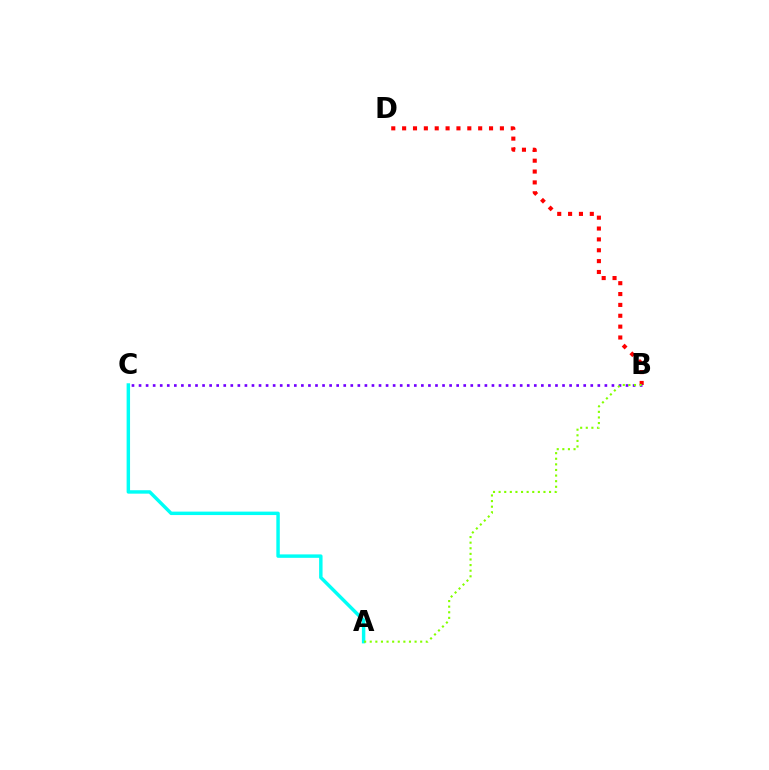{('A', 'C'): [{'color': '#00fff6', 'line_style': 'solid', 'thickness': 2.48}], ('B', 'D'): [{'color': '#ff0000', 'line_style': 'dotted', 'thickness': 2.95}], ('B', 'C'): [{'color': '#7200ff', 'line_style': 'dotted', 'thickness': 1.92}], ('A', 'B'): [{'color': '#84ff00', 'line_style': 'dotted', 'thickness': 1.52}]}